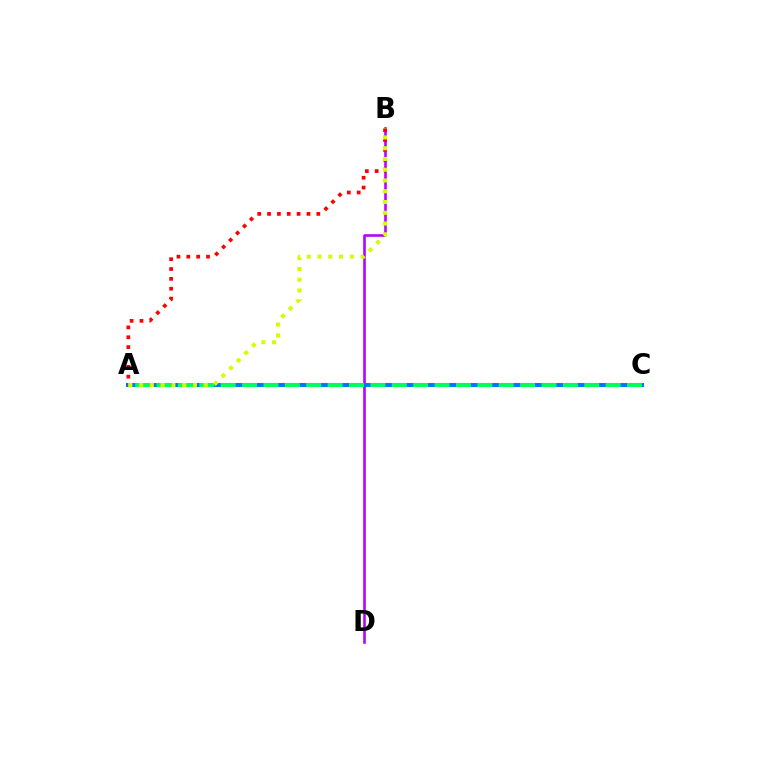{('B', 'D'): [{'color': '#b900ff', 'line_style': 'solid', 'thickness': 1.88}], ('A', 'C'): [{'color': '#0074ff', 'line_style': 'solid', 'thickness': 2.92}, {'color': '#00ff5c', 'line_style': 'dashed', 'thickness': 2.91}], ('A', 'B'): [{'color': '#ff0000', 'line_style': 'dotted', 'thickness': 2.68}, {'color': '#d1ff00', 'line_style': 'dotted', 'thickness': 2.92}]}